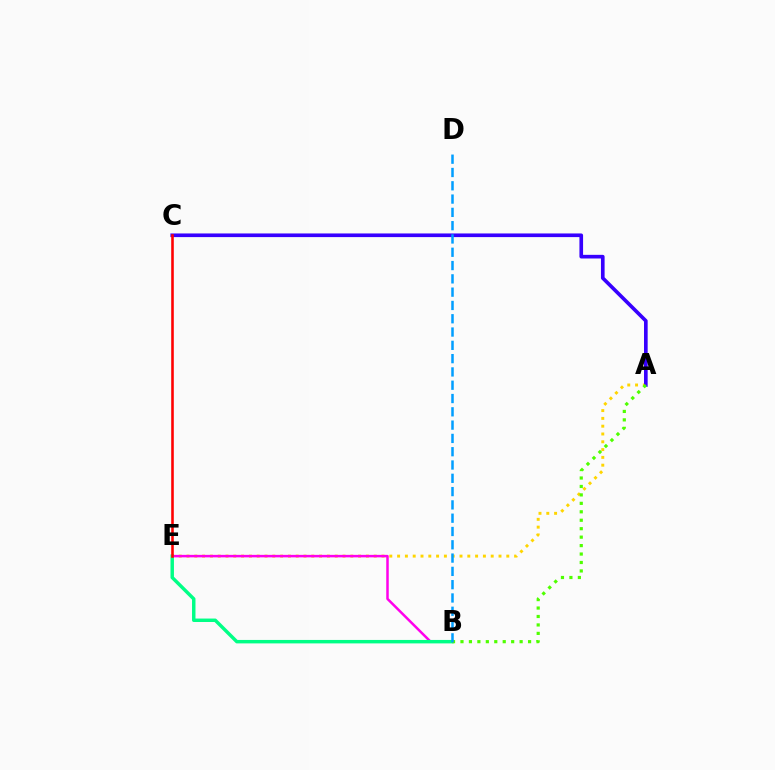{('A', 'E'): [{'color': '#ffd500', 'line_style': 'dotted', 'thickness': 2.12}], ('B', 'E'): [{'color': '#ff00ed', 'line_style': 'solid', 'thickness': 1.8}, {'color': '#00ff86', 'line_style': 'solid', 'thickness': 2.48}], ('A', 'C'): [{'color': '#3700ff', 'line_style': 'solid', 'thickness': 2.63}], ('A', 'B'): [{'color': '#4fff00', 'line_style': 'dotted', 'thickness': 2.3}], ('B', 'D'): [{'color': '#009eff', 'line_style': 'dashed', 'thickness': 1.81}], ('C', 'E'): [{'color': '#ff0000', 'line_style': 'solid', 'thickness': 1.86}]}